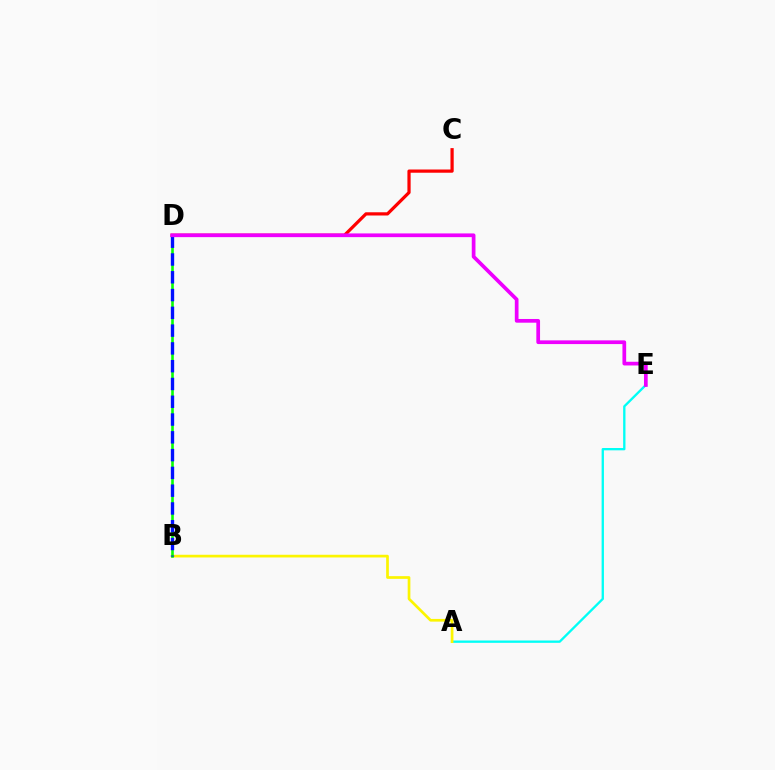{('C', 'D'): [{'color': '#ff0000', 'line_style': 'solid', 'thickness': 2.32}], ('A', 'E'): [{'color': '#00fff6', 'line_style': 'solid', 'thickness': 1.68}], ('A', 'B'): [{'color': '#fcf500', 'line_style': 'solid', 'thickness': 1.94}], ('B', 'D'): [{'color': '#08ff00', 'line_style': 'solid', 'thickness': 1.88}, {'color': '#0010ff', 'line_style': 'dashed', 'thickness': 2.42}], ('D', 'E'): [{'color': '#ee00ff', 'line_style': 'solid', 'thickness': 2.67}]}